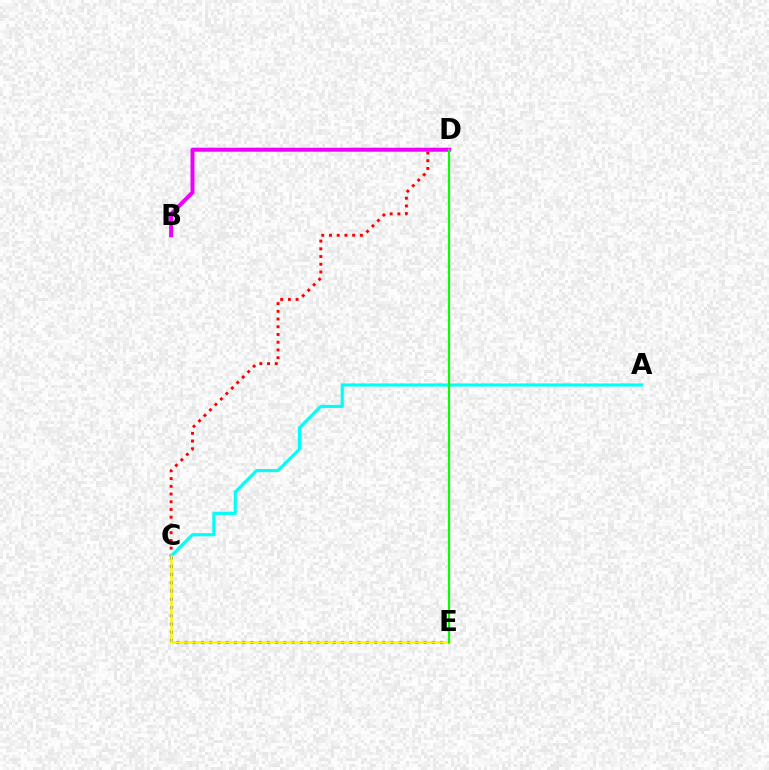{('C', 'D'): [{'color': '#ff0000', 'line_style': 'dotted', 'thickness': 2.1}], ('A', 'C'): [{'color': '#00fff6', 'line_style': 'solid', 'thickness': 2.26}], ('B', 'D'): [{'color': '#ee00ff', 'line_style': 'solid', 'thickness': 2.88}], ('C', 'E'): [{'color': '#0010ff', 'line_style': 'dotted', 'thickness': 2.24}, {'color': '#fcf500', 'line_style': 'solid', 'thickness': 1.81}], ('D', 'E'): [{'color': '#08ff00', 'line_style': 'solid', 'thickness': 1.56}]}